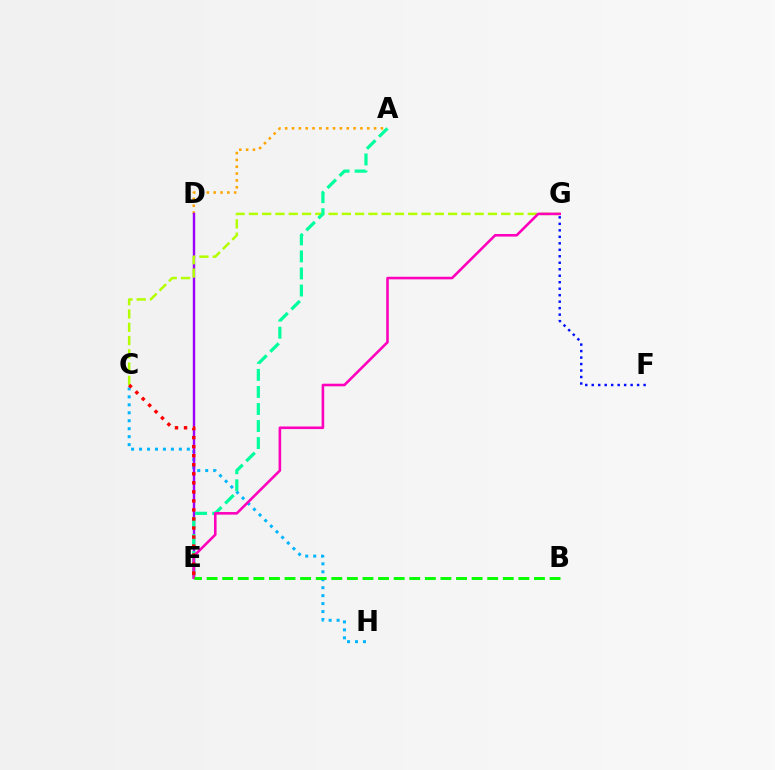{('A', 'D'): [{'color': '#ffa500', 'line_style': 'dotted', 'thickness': 1.86}], ('C', 'H'): [{'color': '#00b5ff', 'line_style': 'dotted', 'thickness': 2.16}], ('D', 'E'): [{'color': '#9b00ff', 'line_style': 'solid', 'thickness': 1.73}], ('F', 'G'): [{'color': '#0010ff', 'line_style': 'dotted', 'thickness': 1.76}], ('C', 'G'): [{'color': '#b3ff00', 'line_style': 'dashed', 'thickness': 1.8}], ('A', 'E'): [{'color': '#00ff9d', 'line_style': 'dashed', 'thickness': 2.32}], ('E', 'G'): [{'color': '#ff00bd', 'line_style': 'solid', 'thickness': 1.87}], ('C', 'E'): [{'color': '#ff0000', 'line_style': 'dotted', 'thickness': 2.46}], ('B', 'E'): [{'color': '#08ff00', 'line_style': 'dashed', 'thickness': 2.12}]}